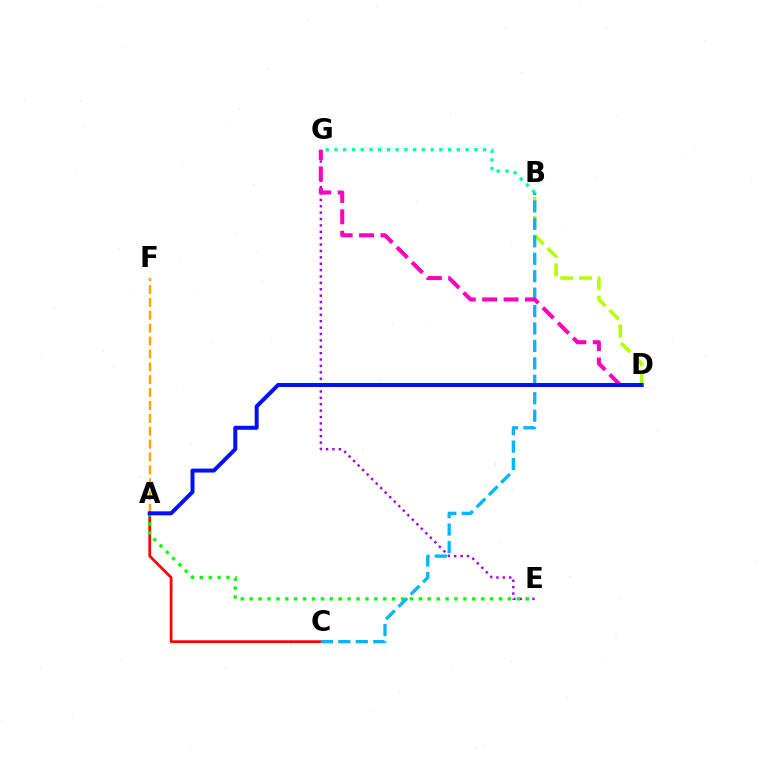{('B', 'G'): [{'color': '#00ff9d', 'line_style': 'dotted', 'thickness': 2.38}], ('A', 'F'): [{'color': '#ffa500', 'line_style': 'dashed', 'thickness': 1.75}], ('B', 'D'): [{'color': '#b3ff00', 'line_style': 'dashed', 'thickness': 2.55}], ('E', 'G'): [{'color': '#9b00ff', 'line_style': 'dotted', 'thickness': 1.74}], ('A', 'C'): [{'color': '#ff0000', 'line_style': 'solid', 'thickness': 1.96}], ('A', 'E'): [{'color': '#08ff00', 'line_style': 'dotted', 'thickness': 2.42}], ('B', 'C'): [{'color': '#00b5ff', 'line_style': 'dashed', 'thickness': 2.37}], ('D', 'G'): [{'color': '#ff00bd', 'line_style': 'dashed', 'thickness': 2.91}], ('A', 'D'): [{'color': '#0010ff', 'line_style': 'solid', 'thickness': 2.87}]}